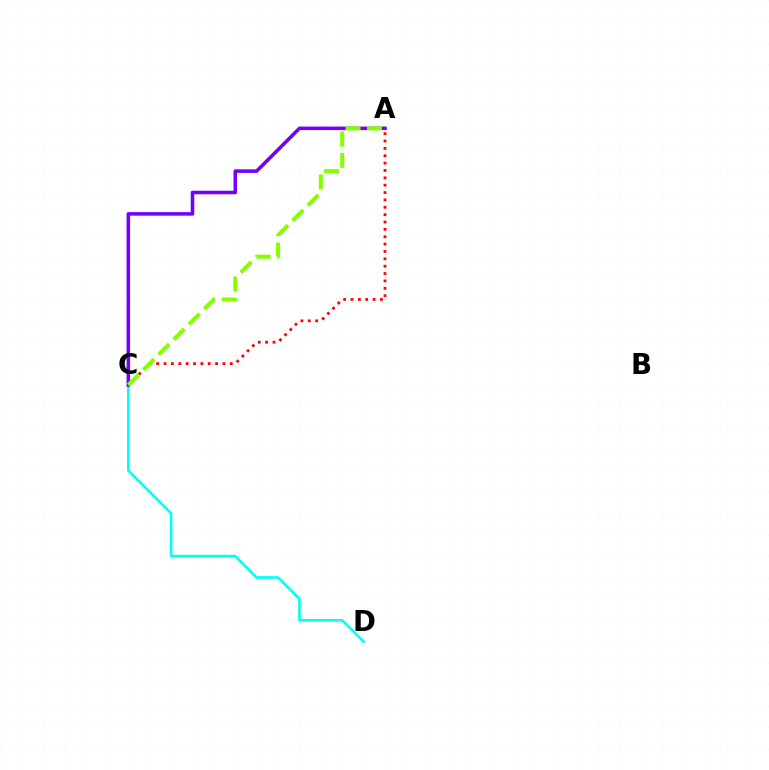{('C', 'D'): [{'color': '#00fff6', 'line_style': 'solid', 'thickness': 1.9}], ('A', 'C'): [{'color': '#ff0000', 'line_style': 'dotted', 'thickness': 2.0}, {'color': '#7200ff', 'line_style': 'solid', 'thickness': 2.55}, {'color': '#84ff00', 'line_style': 'dashed', 'thickness': 2.91}]}